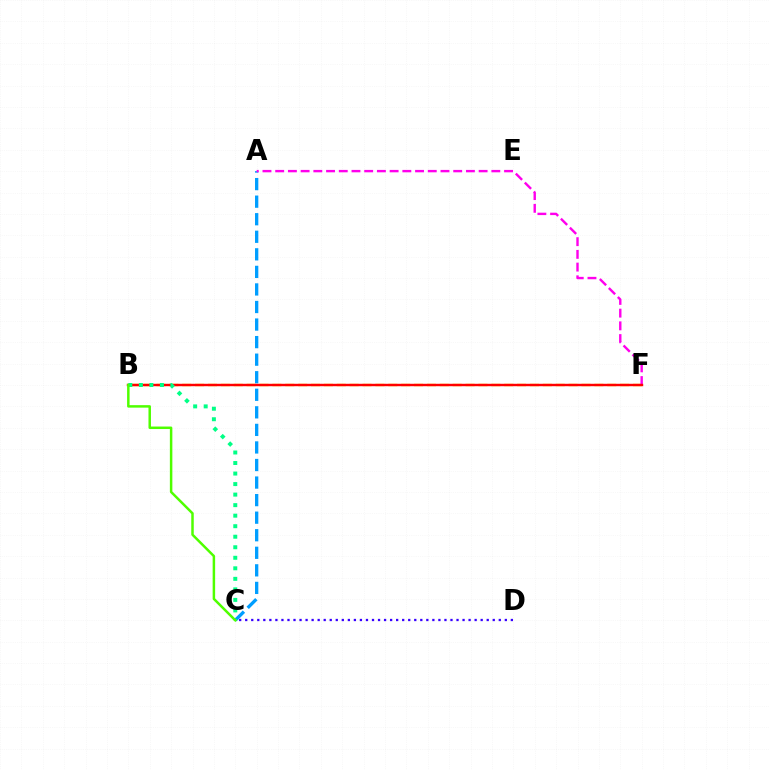{('C', 'D'): [{'color': '#3700ff', 'line_style': 'dotted', 'thickness': 1.64}], ('B', 'F'): [{'color': '#ffd500', 'line_style': 'dashed', 'thickness': 1.75}, {'color': '#ff0000', 'line_style': 'solid', 'thickness': 1.74}], ('A', 'C'): [{'color': '#009eff', 'line_style': 'dashed', 'thickness': 2.38}], ('A', 'F'): [{'color': '#ff00ed', 'line_style': 'dashed', 'thickness': 1.73}], ('B', 'C'): [{'color': '#00ff86', 'line_style': 'dotted', 'thickness': 2.86}, {'color': '#4fff00', 'line_style': 'solid', 'thickness': 1.79}]}